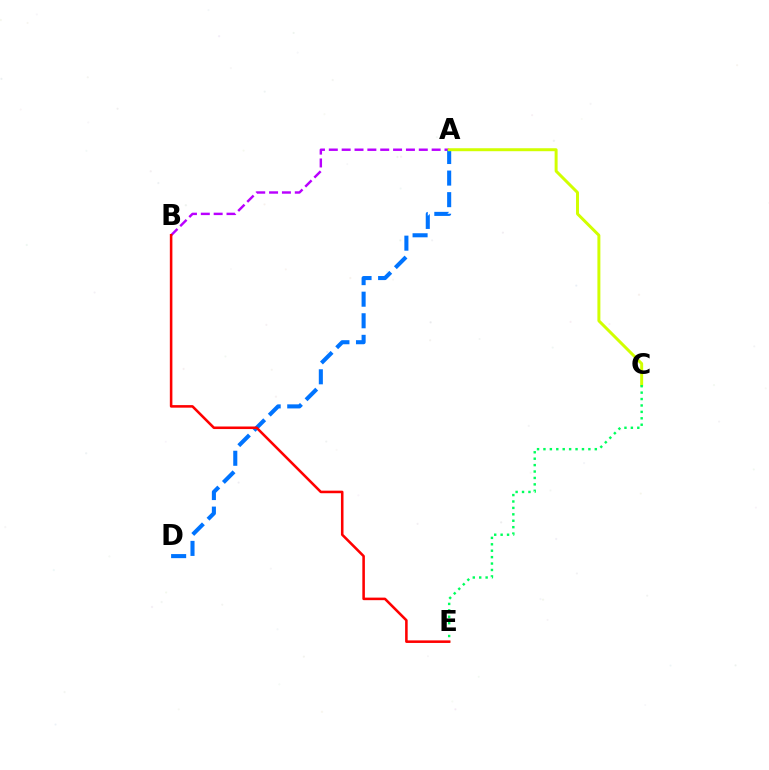{('A', 'B'): [{'color': '#b900ff', 'line_style': 'dashed', 'thickness': 1.75}], ('A', 'D'): [{'color': '#0074ff', 'line_style': 'dashed', 'thickness': 2.93}], ('A', 'C'): [{'color': '#d1ff00', 'line_style': 'solid', 'thickness': 2.14}], ('C', 'E'): [{'color': '#00ff5c', 'line_style': 'dotted', 'thickness': 1.74}], ('B', 'E'): [{'color': '#ff0000', 'line_style': 'solid', 'thickness': 1.84}]}